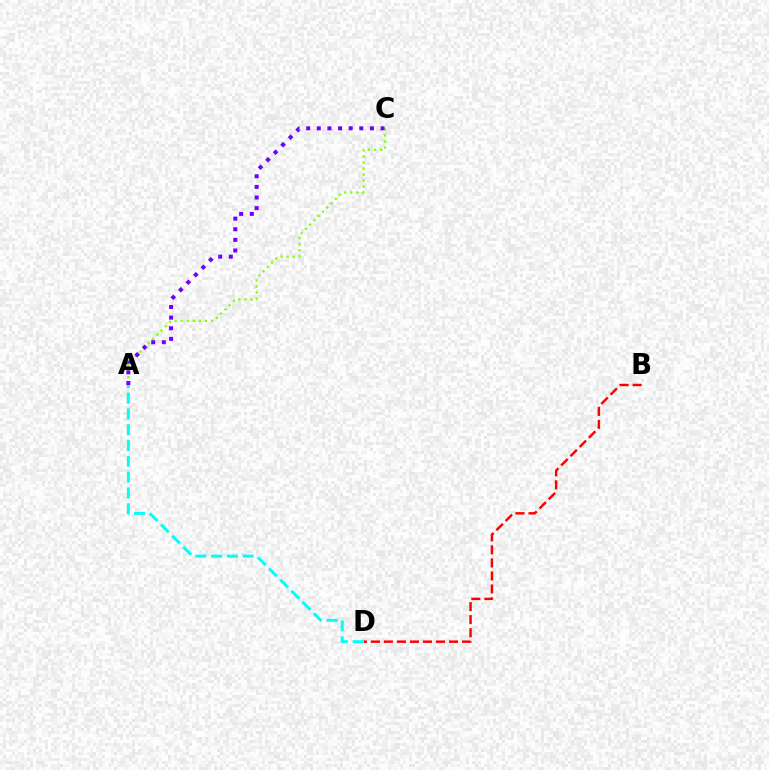{('B', 'D'): [{'color': '#ff0000', 'line_style': 'dashed', 'thickness': 1.77}], ('A', 'D'): [{'color': '#00fff6', 'line_style': 'dashed', 'thickness': 2.15}], ('A', 'C'): [{'color': '#84ff00', 'line_style': 'dotted', 'thickness': 1.64}, {'color': '#7200ff', 'line_style': 'dotted', 'thickness': 2.89}]}